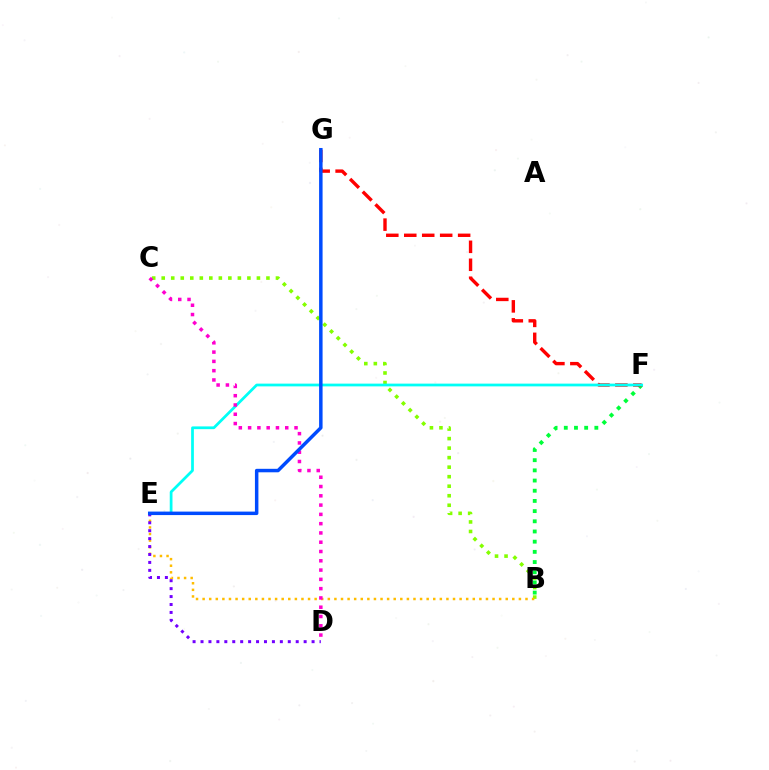{('B', 'F'): [{'color': '#00ff39', 'line_style': 'dotted', 'thickness': 2.77}], ('B', 'C'): [{'color': '#84ff00', 'line_style': 'dotted', 'thickness': 2.59}], ('B', 'E'): [{'color': '#ffbd00', 'line_style': 'dotted', 'thickness': 1.79}], ('F', 'G'): [{'color': '#ff0000', 'line_style': 'dashed', 'thickness': 2.44}], ('D', 'E'): [{'color': '#7200ff', 'line_style': 'dotted', 'thickness': 2.16}], ('E', 'F'): [{'color': '#00fff6', 'line_style': 'solid', 'thickness': 1.98}], ('C', 'D'): [{'color': '#ff00cf', 'line_style': 'dotted', 'thickness': 2.52}], ('E', 'G'): [{'color': '#004bff', 'line_style': 'solid', 'thickness': 2.51}]}